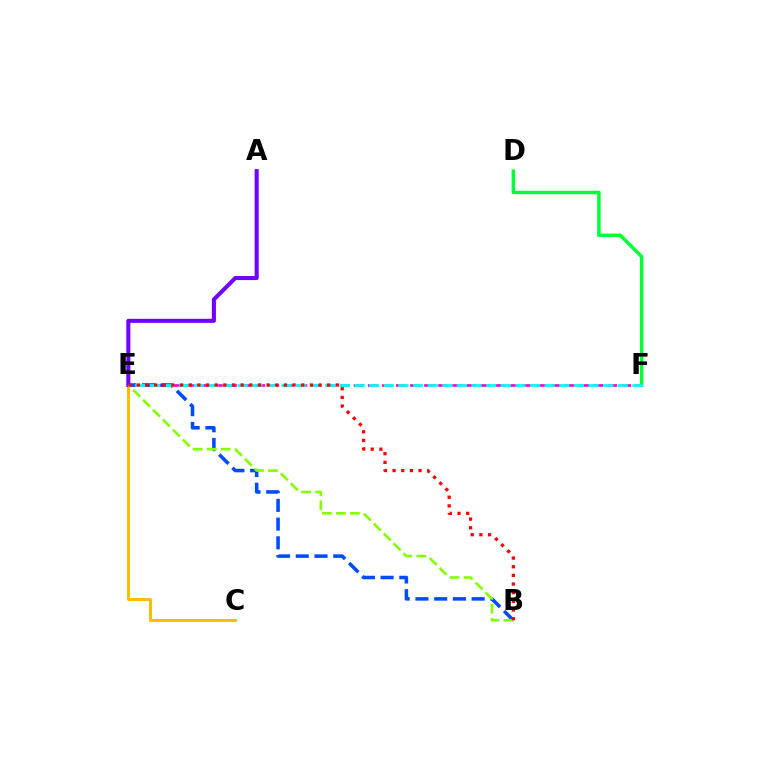{('E', 'F'): [{'color': '#ff00cf', 'line_style': 'dashed', 'thickness': 1.91}, {'color': '#00fff6', 'line_style': 'dashed', 'thickness': 1.99}], ('C', 'E'): [{'color': '#ffbd00', 'line_style': 'solid', 'thickness': 2.14}], ('A', 'E'): [{'color': '#7200ff', 'line_style': 'solid', 'thickness': 2.92}], ('B', 'E'): [{'color': '#004bff', 'line_style': 'dashed', 'thickness': 2.55}, {'color': '#84ff00', 'line_style': 'dashed', 'thickness': 1.91}, {'color': '#ff0000', 'line_style': 'dotted', 'thickness': 2.35}], ('D', 'F'): [{'color': '#00ff39', 'line_style': 'solid', 'thickness': 2.5}]}